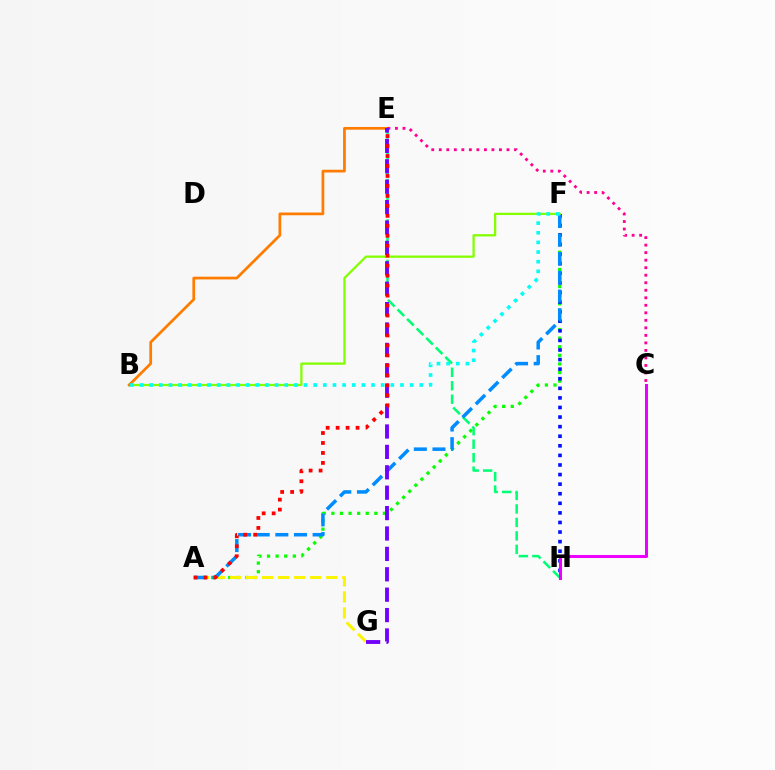{('A', 'F'): [{'color': '#08ff00', 'line_style': 'dotted', 'thickness': 2.34}, {'color': '#008cff', 'line_style': 'dashed', 'thickness': 2.53}], ('F', 'H'): [{'color': '#0010ff', 'line_style': 'dotted', 'thickness': 2.6}], ('A', 'G'): [{'color': '#fcf500', 'line_style': 'dashed', 'thickness': 2.18}], ('B', 'F'): [{'color': '#84ff00', 'line_style': 'solid', 'thickness': 1.64}, {'color': '#00fff6', 'line_style': 'dotted', 'thickness': 2.62}], ('B', 'E'): [{'color': '#ff7c00', 'line_style': 'solid', 'thickness': 1.97}], ('E', 'H'): [{'color': '#00ff74', 'line_style': 'dashed', 'thickness': 1.83}], ('C', 'E'): [{'color': '#ff0094', 'line_style': 'dotted', 'thickness': 2.04}], ('E', 'G'): [{'color': '#7200ff', 'line_style': 'dashed', 'thickness': 2.77}], ('C', 'H'): [{'color': '#ee00ff', 'line_style': 'solid', 'thickness': 2.19}], ('A', 'E'): [{'color': '#ff0000', 'line_style': 'dotted', 'thickness': 2.71}]}